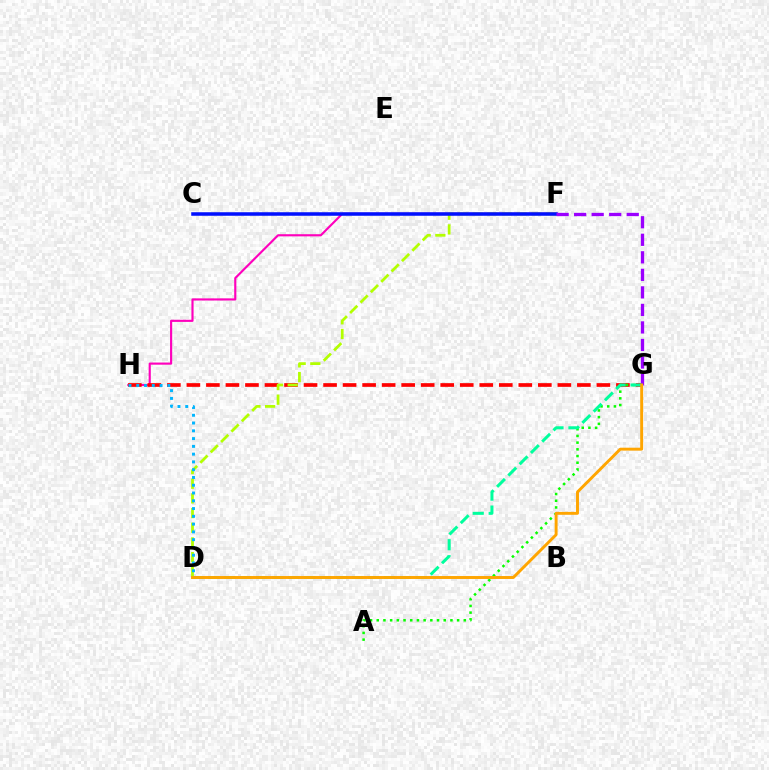{('F', 'H'): [{'color': '#ff00bd', 'line_style': 'solid', 'thickness': 1.55}], ('G', 'H'): [{'color': '#ff0000', 'line_style': 'dashed', 'thickness': 2.65}], ('D', 'F'): [{'color': '#b3ff00', 'line_style': 'dashed', 'thickness': 1.99}], ('C', 'F'): [{'color': '#0010ff', 'line_style': 'solid', 'thickness': 2.55}], ('D', 'H'): [{'color': '#00b5ff', 'line_style': 'dotted', 'thickness': 2.11}], ('F', 'G'): [{'color': '#9b00ff', 'line_style': 'dashed', 'thickness': 2.38}], ('A', 'G'): [{'color': '#08ff00', 'line_style': 'dotted', 'thickness': 1.82}], ('D', 'G'): [{'color': '#00ff9d', 'line_style': 'dashed', 'thickness': 2.17}, {'color': '#ffa500', 'line_style': 'solid', 'thickness': 2.11}]}